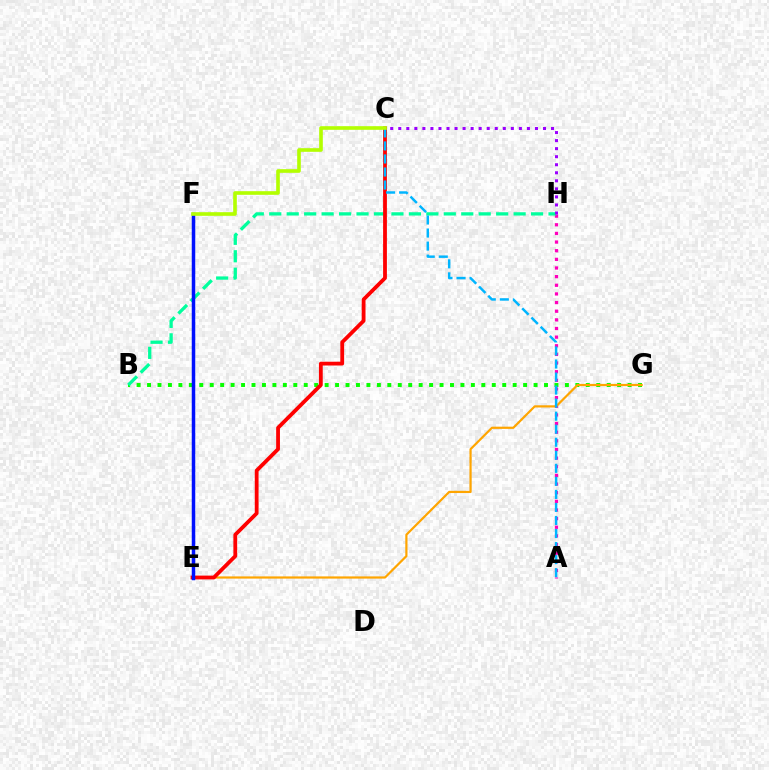{('A', 'H'): [{'color': '#ff00bd', 'line_style': 'dotted', 'thickness': 2.35}], ('B', 'G'): [{'color': '#08ff00', 'line_style': 'dotted', 'thickness': 2.84}], ('E', 'G'): [{'color': '#ffa500', 'line_style': 'solid', 'thickness': 1.58}], ('B', 'H'): [{'color': '#00ff9d', 'line_style': 'dashed', 'thickness': 2.37}], ('C', 'E'): [{'color': '#ff0000', 'line_style': 'solid', 'thickness': 2.73}], ('A', 'C'): [{'color': '#00b5ff', 'line_style': 'dashed', 'thickness': 1.77}], ('E', 'F'): [{'color': '#0010ff', 'line_style': 'solid', 'thickness': 2.51}], ('C', 'F'): [{'color': '#b3ff00', 'line_style': 'solid', 'thickness': 2.61}], ('C', 'H'): [{'color': '#9b00ff', 'line_style': 'dotted', 'thickness': 2.18}]}